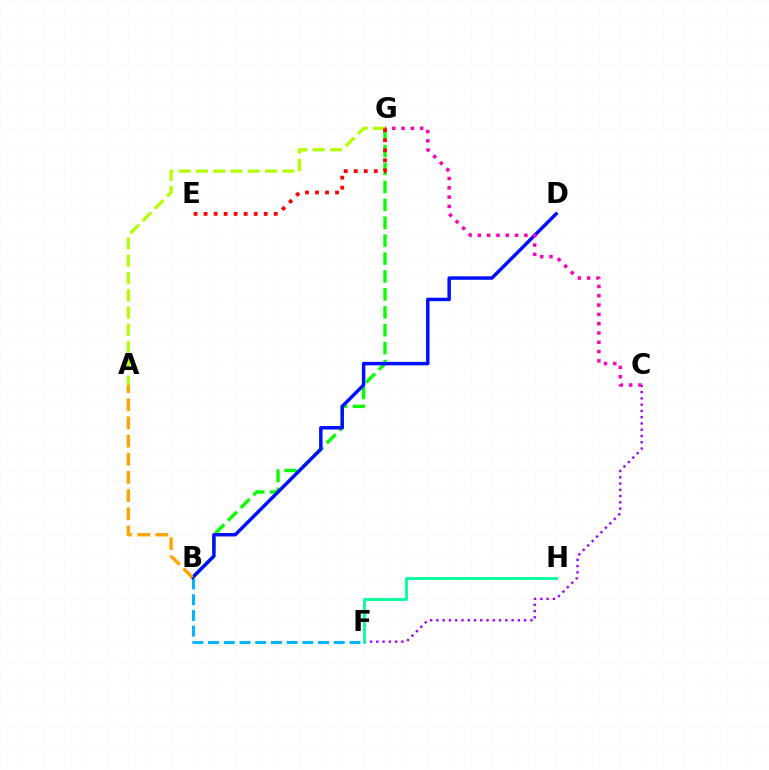{('C', 'F'): [{'color': '#9b00ff', 'line_style': 'dotted', 'thickness': 1.7}], ('B', 'G'): [{'color': '#08ff00', 'line_style': 'dashed', 'thickness': 2.43}], ('F', 'H'): [{'color': '#00ff9d', 'line_style': 'solid', 'thickness': 2.02}], ('B', 'F'): [{'color': '#00b5ff', 'line_style': 'dashed', 'thickness': 2.13}], ('A', 'G'): [{'color': '#b3ff00', 'line_style': 'dashed', 'thickness': 2.35}], ('B', 'D'): [{'color': '#0010ff', 'line_style': 'solid', 'thickness': 2.5}], ('A', 'B'): [{'color': '#ffa500', 'line_style': 'dashed', 'thickness': 2.47}], ('C', 'G'): [{'color': '#ff00bd', 'line_style': 'dotted', 'thickness': 2.53}], ('E', 'G'): [{'color': '#ff0000', 'line_style': 'dotted', 'thickness': 2.72}]}